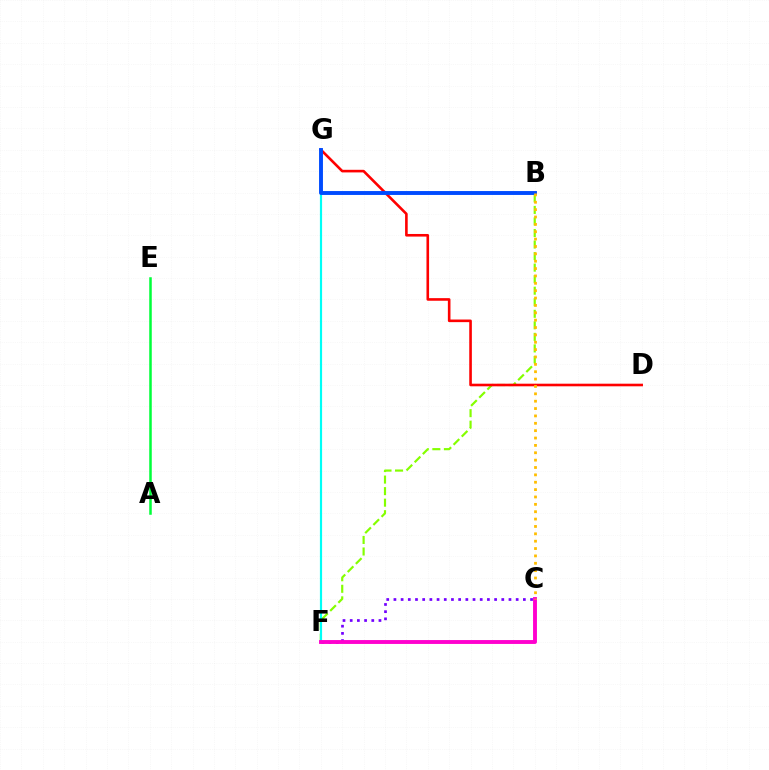{('B', 'F'): [{'color': '#84ff00', 'line_style': 'dashed', 'thickness': 1.57}], ('C', 'F'): [{'color': '#7200ff', 'line_style': 'dotted', 'thickness': 1.95}, {'color': '#ff00cf', 'line_style': 'solid', 'thickness': 2.8}], ('F', 'G'): [{'color': '#00fff6', 'line_style': 'solid', 'thickness': 1.57}], ('D', 'G'): [{'color': '#ff0000', 'line_style': 'solid', 'thickness': 1.88}], ('A', 'E'): [{'color': '#00ff39', 'line_style': 'solid', 'thickness': 1.81}], ('B', 'G'): [{'color': '#004bff', 'line_style': 'solid', 'thickness': 2.81}], ('B', 'C'): [{'color': '#ffbd00', 'line_style': 'dotted', 'thickness': 2.0}]}